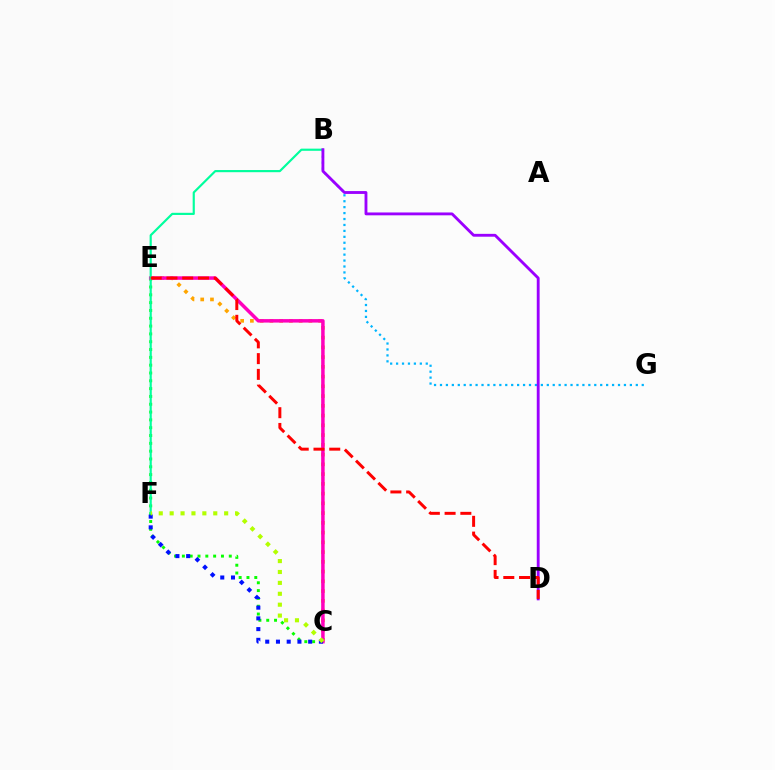{('B', 'G'): [{'color': '#00b5ff', 'line_style': 'dotted', 'thickness': 1.61}], ('C', 'E'): [{'color': '#ffa500', 'line_style': 'dotted', 'thickness': 2.65}, {'color': '#08ff00', 'line_style': 'dotted', 'thickness': 2.12}, {'color': '#ff00bd', 'line_style': 'solid', 'thickness': 2.52}], ('B', 'F'): [{'color': '#00ff9d', 'line_style': 'solid', 'thickness': 1.56}], ('C', 'F'): [{'color': '#0010ff', 'line_style': 'dotted', 'thickness': 2.92}, {'color': '#b3ff00', 'line_style': 'dotted', 'thickness': 2.96}], ('B', 'D'): [{'color': '#9b00ff', 'line_style': 'solid', 'thickness': 2.05}], ('D', 'E'): [{'color': '#ff0000', 'line_style': 'dashed', 'thickness': 2.14}]}